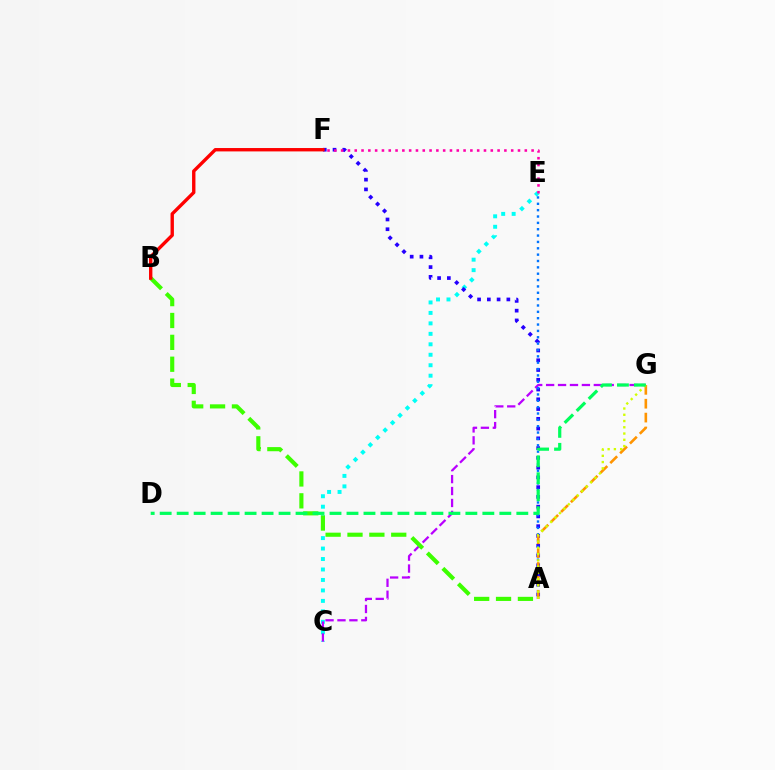{('C', 'E'): [{'color': '#00fff6', 'line_style': 'dotted', 'thickness': 2.84}], ('A', 'F'): [{'color': '#2500ff', 'line_style': 'dotted', 'thickness': 2.65}], ('C', 'G'): [{'color': '#b900ff', 'line_style': 'dashed', 'thickness': 1.62}], ('A', 'E'): [{'color': '#0074ff', 'line_style': 'dotted', 'thickness': 1.73}], ('A', 'G'): [{'color': '#ff9400', 'line_style': 'dashed', 'thickness': 1.88}, {'color': '#d1ff00', 'line_style': 'dotted', 'thickness': 1.7}], ('A', 'B'): [{'color': '#3dff00', 'line_style': 'dashed', 'thickness': 2.97}], ('E', 'F'): [{'color': '#ff00ac', 'line_style': 'dotted', 'thickness': 1.85}], ('B', 'F'): [{'color': '#ff0000', 'line_style': 'solid', 'thickness': 2.43}], ('D', 'G'): [{'color': '#00ff5c', 'line_style': 'dashed', 'thickness': 2.31}]}